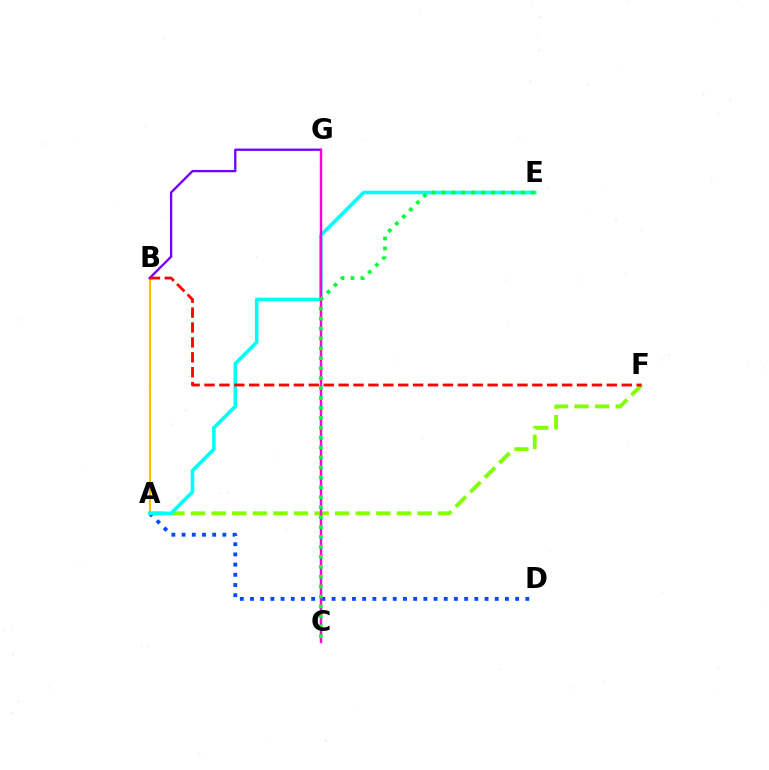{('A', 'F'): [{'color': '#84ff00', 'line_style': 'dashed', 'thickness': 2.8}], ('A', 'D'): [{'color': '#004bff', 'line_style': 'dotted', 'thickness': 2.77}], ('A', 'B'): [{'color': '#ffbd00', 'line_style': 'solid', 'thickness': 1.52}], ('A', 'E'): [{'color': '#00fff6', 'line_style': 'solid', 'thickness': 2.57}], ('B', 'G'): [{'color': '#7200ff', 'line_style': 'solid', 'thickness': 1.68}], ('C', 'G'): [{'color': '#ff00cf', 'line_style': 'solid', 'thickness': 1.74}], ('B', 'F'): [{'color': '#ff0000', 'line_style': 'dashed', 'thickness': 2.02}], ('C', 'E'): [{'color': '#00ff39', 'line_style': 'dotted', 'thickness': 2.7}]}